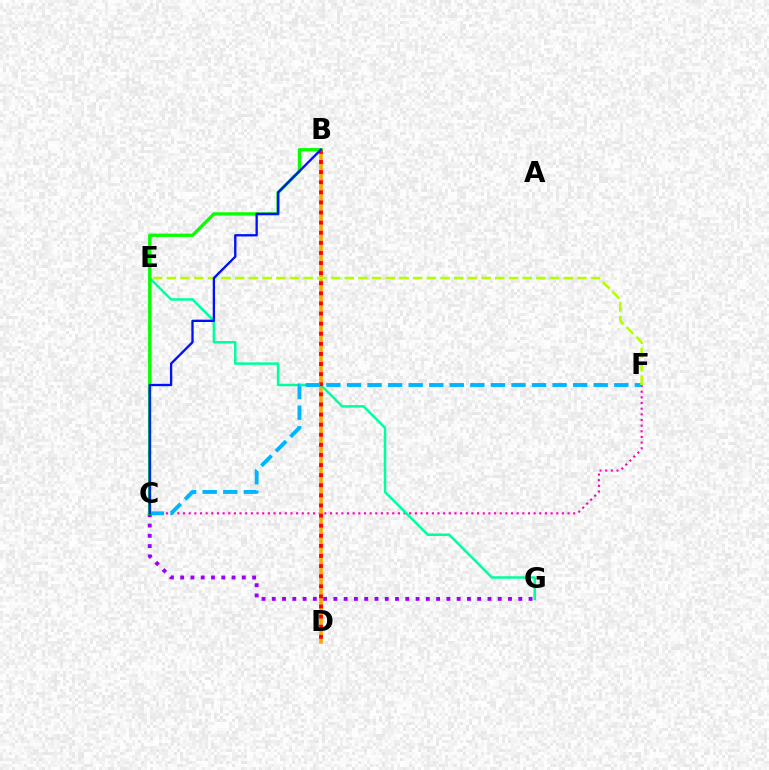{('C', 'F'): [{'color': '#ff00bd', 'line_style': 'dotted', 'thickness': 1.54}, {'color': '#00b5ff', 'line_style': 'dashed', 'thickness': 2.79}], ('B', 'D'): [{'color': '#ffa500', 'line_style': 'solid', 'thickness': 2.6}, {'color': '#ff0000', 'line_style': 'dotted', 'thickness': 2.74}], ('E', 'G'): [{'color': '#00ff9d', 'line_style': 'solid', 'thickness': 1.81}], ('C', 'G'): [{'color': '#9b00ff', 'line_style': 'dotted', 'thickness': 2.79}], ('B', 'C'): [{'color': '#08ff00', 'line_style': 'solid', 'thickness': 2.37}, {'color': '#0010ff', 'line_style': 'solid', 'thickness': 1.68}], ('E', 'F'): [{'color': '#b3ff00', 'line_style': 'dashed', 'thickness': 1.86}]}